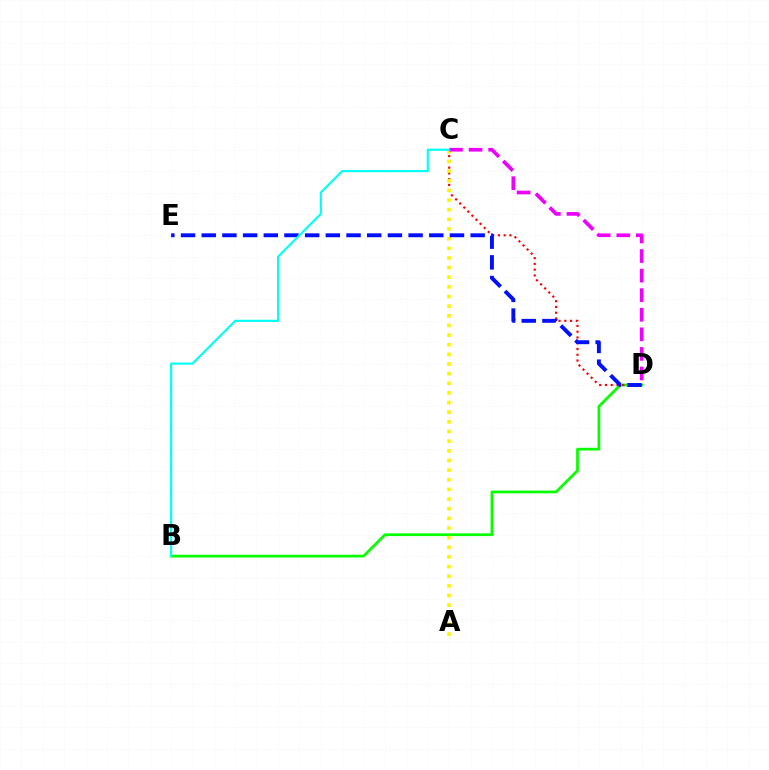{('B', 'D'): [{'color': '#08ff00', 'line_style': 'solid', 'thickness': 1.97}], ('C', 'D'): [{'color': '#ff0000', 'line_style': 'dotted', 'thickness': 1.57}, {'color': '#ee00ff', 'line_style': 'dashed', 'thickness': 2.66}], ('A', 'C'): [{'color': '#fcf500', 'line_style': 'dotted', 'thickness': 2.62}], ('D', 'E'): [{'color': '#0010ff', 'line_style': 'dashed', 'thickness': 2.81}], ('B', 'C'): [{'color': '#00fff6', 'line_style': 'solid', 'thickness': 1.55}]}